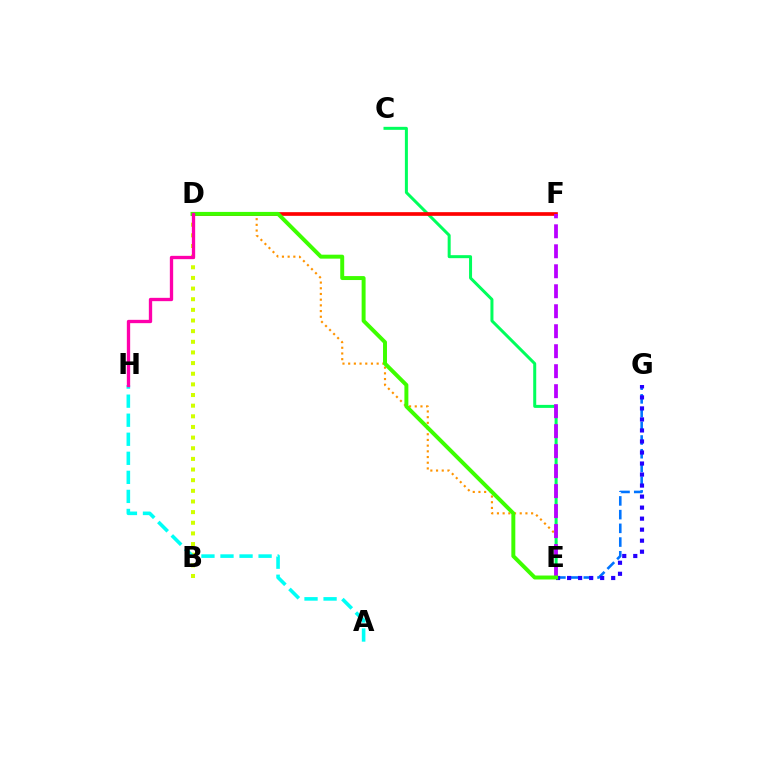{('E', 'G'): [{'color': '#0074ff', 'line_style': 'dashed', 'thickness': 1.86}, {'color': '#2500ff', 'line_style': 'dotted', 'thickness': 2.99}], ('D', 'E'): [{'color': '#ff9400', 'line_style': 'dotted', 'thickness': 1.55}, {'color': '#3dff00', 'line_style': 'solid', 'thickness': 2.85}], ('C', 'E'): [{'color': '#00ff5c', 'line_style': 'solid', 'thickness': 2.16}], ('B', 'D'): [{'color': '#d1ff00', 'line_style': 'dotted', 'thickness': 2.89}], ('A', 'H'): [{'color': '#00fff6', 'line_style': 'dashed', 'thickness': 2.59}], ('D', 'F'): [{'color': '#ff0000', 'line_style': 'solid', 'thickness': 2.65}], ('E', 'F'): [{'color': '#b900ff', 'line_style': 'dashed', 'thickness': 2.71}], ('D', 'H'): [{'color': '#ff00ac', 'line_style': 'solid', 'thickness': 2.39}]}